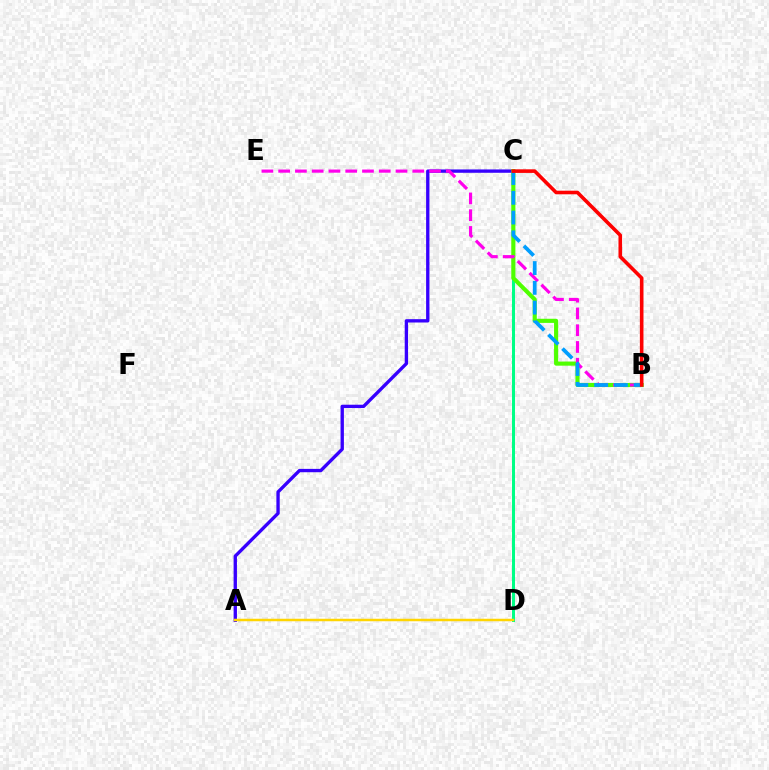{('C', 'D'): [{'color': '#00ff86', 'line_style': 'solid', 'thickness': 2.17}], ('A', 'C'): [{'color': '#3700ff', 'line_style': 'solid', 'thickness': 2.41}], ('B', 'C'): [{'color': '#4fff00', 'line_style': 'solid', 'thickness': 2.97}, {'color': '#009eff', 'line_style': 'dashed', 'thickness': 2.69}, {'color': '#ff0000', 'line_style': 'solid', 'thickness': 2.59}], ('B', 'E'): [{'color': '#ff00ed', 'line_style': 'dashed', 'thickness': 2.28}], ('A', 'D'): [{'color': '#ffd500', 'line_style': 'solid', 'thickness': 1.8}]}